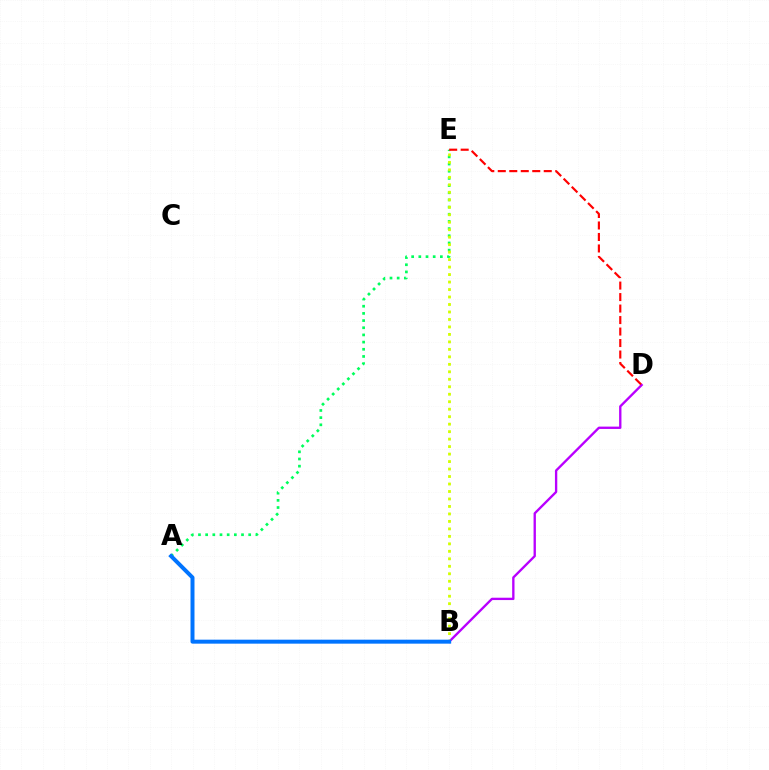{('B', 'D'): [{'color': '#b900ff', 'line_style': 'solid', 'thickness': 1.69}], ('A', 'E'): [{'color': '#00ff5c', 'line_style': 'dotted', 'thickness': 1.95}], ('B', 'E'): [{'color': '#d1ff00', 'line_style': 'dotted', 'thickness': 2.03}], ('D', 'E'): [{'color': '#ff0000', 'line_style': 'dashed', 'thickness': 1.56}], ('A', 'B'): [{'color': '#0074ff', 'line_style': 'solid', 'thickness': 2.87}]}